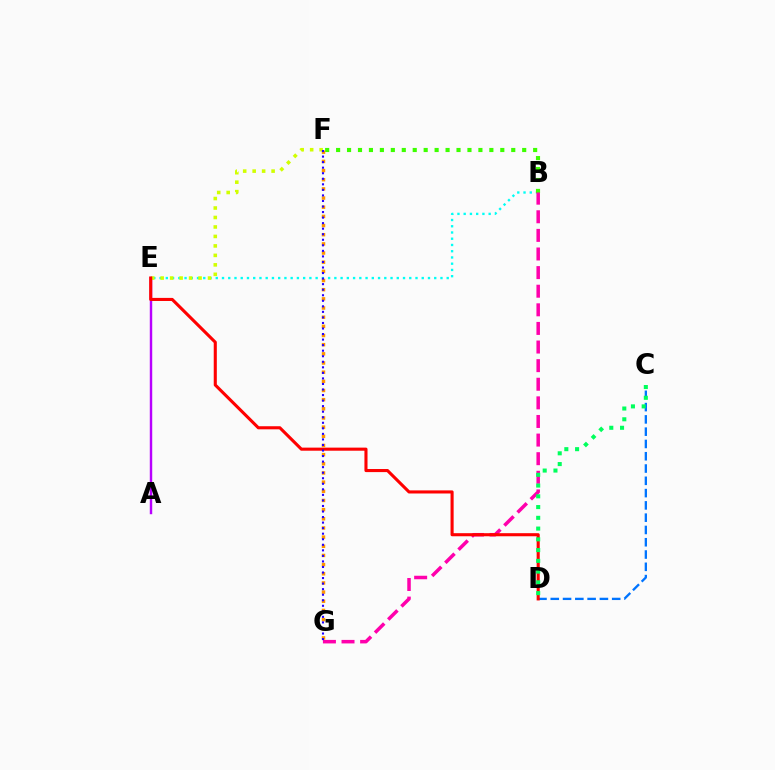{('B', 'E'): [{'color': '#00fff6', 'line_style': 'dotted', 'thickness': 1.7}], ('B', 'F'): [{'color': '#3dff00', 'line_style': 'dotted', 'thickness': 2.97}], ('A', 'E'): [{'color': '#b900ff', 'line_style': 'solid', 'thickness': 1.75}], ('E', 'F'): [{'color': '#d1ff00', 'line_style': 'dotted', 'thickness': 2.57}], ('B', 'G'): [{'color': '#ff00ac', 'line_style': 'dashed', 'thickness': 2.53}], ('C', 'D'): [{'color': '#0074ff', 'line_style': 'dashed', 'thickness': 1.67}, {'color': '#00ff5c', 'line_style': 'dotted', 'thickness': 2.92}], ('D', 'E'): [{'color': '#ff0000', 'line_style': 'solid', 'thickness': 2.22}], ('F', 'G'): [{'color': '#ff9400', 'line_style': 'dotted', 'thickness': 2.49}, {'color': '#2500ff', 'line_style': 'dotted', 'thickness': 1.51}]}